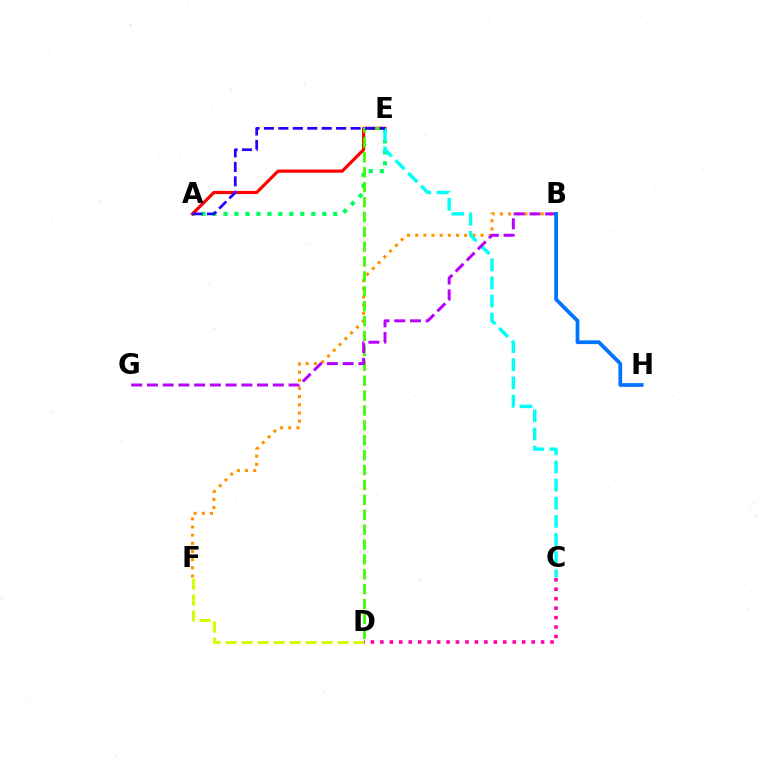{('A', 'E'): [{'color': '#00ff5c', 'line_style': 'dotted', 'thickness': 2.98}, {'color': '#ff0000', 'line_style': 'solid', 'thickness': 2.28}, {'color': '#2500ff', 'line_style': 'dashed', 'thickness': 1.96}], ('B', 'F'): [{'color': '#ff9400', 'line_style': 'dotted', 'thickness': 2.22}], ('D', 'E'): [{'color': '#3dff00', 'line_style': 'dashed', 'thickness': 2.02}], ('C', 'E'): [{'color': '#00fff6', 'line_style': 'dashed', 'thickness': 2.46}], ('D', 'F'): [{'color': '#d1ff00', 'line_style': 'dashed', 'thickness': 2.17}], ('B', 'G'): [{'color': '#b900ff', 'line_style': 'dashed', 'thickness': 2.14}], ('B', 'H'): [{'color': '#0074ff', 'line_style': 'solid', 'thickness': 2.7}], ('C', 'D'): [{'color': '#ff00ac', 'line_style': 'dotted', 'thickness': 2.57}]}